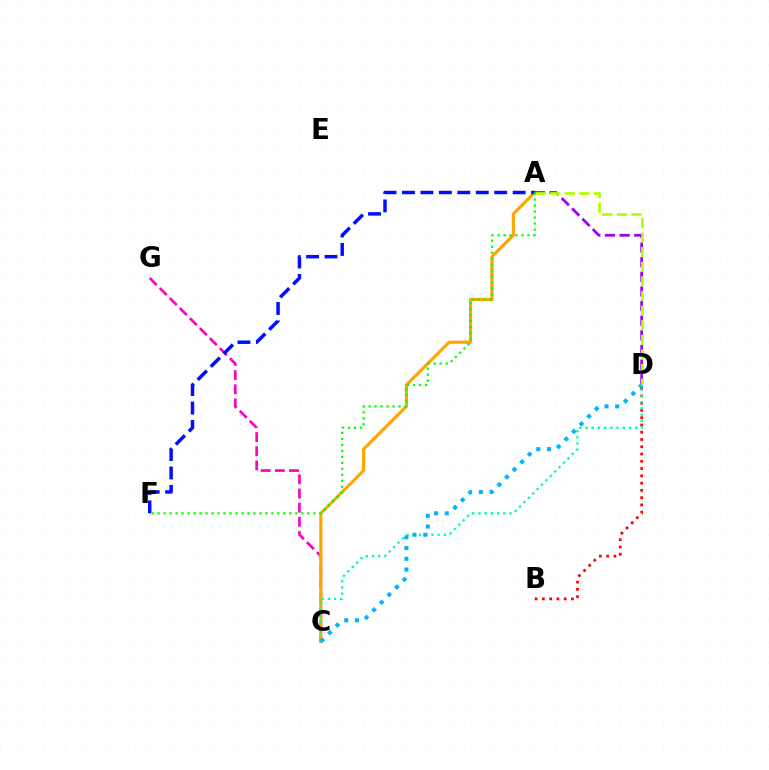{('C', 'G'): [{'color': '#ff00bd', 'line_style': 'dashed', 'thickness': 1.92}], ('A', 'C'): [{'color': '#ffa500', 'line_style': 'solid', 'thickness': 2.26}], ('A', 'D'): [{'color': '#9b00ff', 'line_style': 'dashed', 'thickness': 1.99}, {'color': '#b3ff00', 'line_style': 'dashed', 'thickness': 1.98}], ('B', 'D'): [{'color': '#ff0000', 'line_style': 'dotted', 'thickness': 1.98}], ('C', 'D'): [{'color': '#00ff9d', 'line_style': 'dotted', 'thickness': 1.69}, {'color': '#00b5ff', 'line_style': 'dotted', 'thickness': 2.92}], ('A', 'F'): [{'color': '#0010ff', 'line_style': 'dashed', 'thickness': 2.51}, {'color': '#08ff00', 'line_style': 'dotted', 'thickness': 1.63}]}